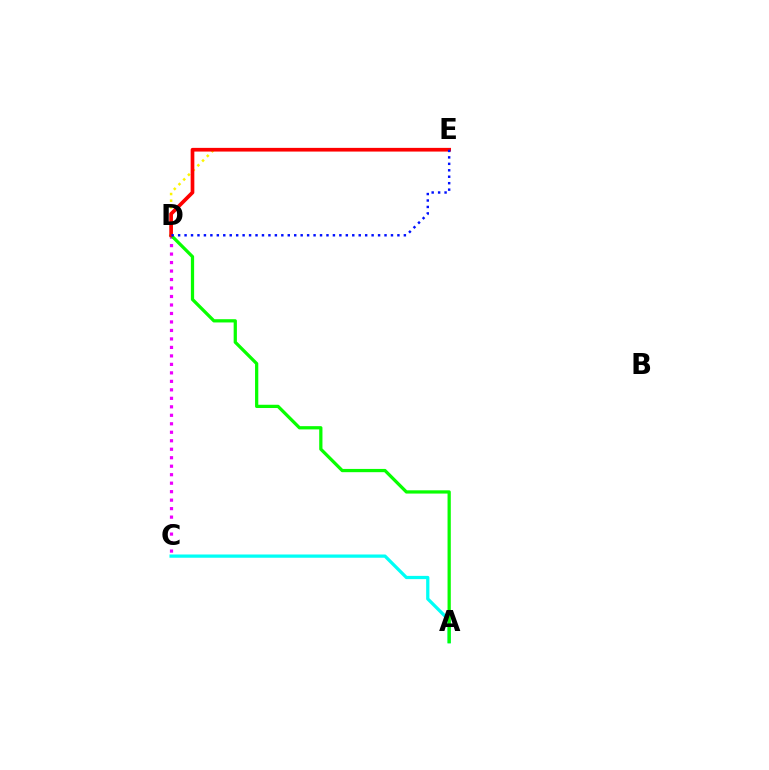{('C', 'D'): [{'color': '#ee00ff', 'line_style': 'dotted', 'thickness': 2.31}], ('A', 'C'): [{'color': '#00fff6', 'line_style': 'solid', 'thickness': 2.34}], ('A', 'D'): [{'color': '#08ff00', 'line_style': 'solid', 'thickness': 2.34}], ('D', 'E'): [{'color': '#fcf500', 'line_style': 'dotted', 'thickness': 1.81}, {'color': '#ff0000', 'line_style': 'solid', 'thickness': 2.66}, {'color': '#0010ff', 'line_style': 'dotted', 'thickness': 1.75}]}